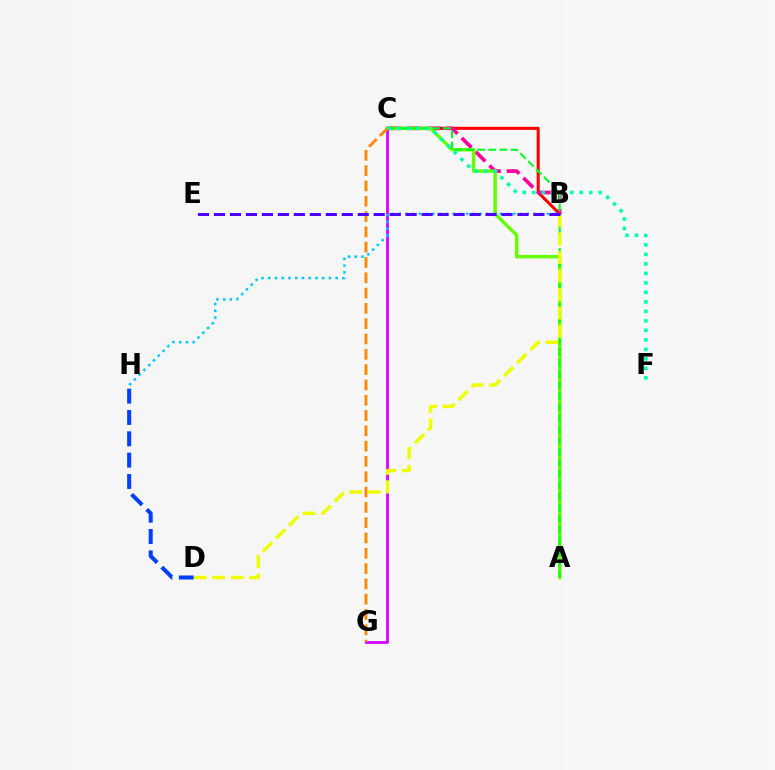{('D', 'H'): [{'color': '#003fff', 'line_style': 'dashed', 'thickness': 2.9}], ('C', 'G'): [{'color': '#d600ff', 'line_style': 'solid', 'thickness': 2.0}, {'color': '#ff8800', 'line_style': 'dashed', 'thickness': 2.08}], ('B', 'C'): [{'color': '#ff0000', 'line_style': 'solid', 'thickness': 2.19}, {'color': '#ff00a0', 'line_style': 'dashed', 'thickness': 2.66}], ('A', 'C'): [{'color': '#66ff00', 'line_style': 'solid', 'thickness': 2.5}, {'color': '#00ff27', 'line_style': 'dashed', 'thickness': 1.51}], ('B', 'D'): [{'color': '#eeff00', 'line_style': 'dashed', 'thickness': 2.51}], ('B', 'H'): [{'color': '#00c7ff', 'line_style': 'dotted', 'thickness': 1.83}], ('C', 'F'): [{'color': '#00ffaf', 'line_style': 'dotted', 'thickness': 2.58}], ('B', 'E'): [{'color': '#4f00ff', 'line_style': 'dashed', 'thickness': 2.17}]}